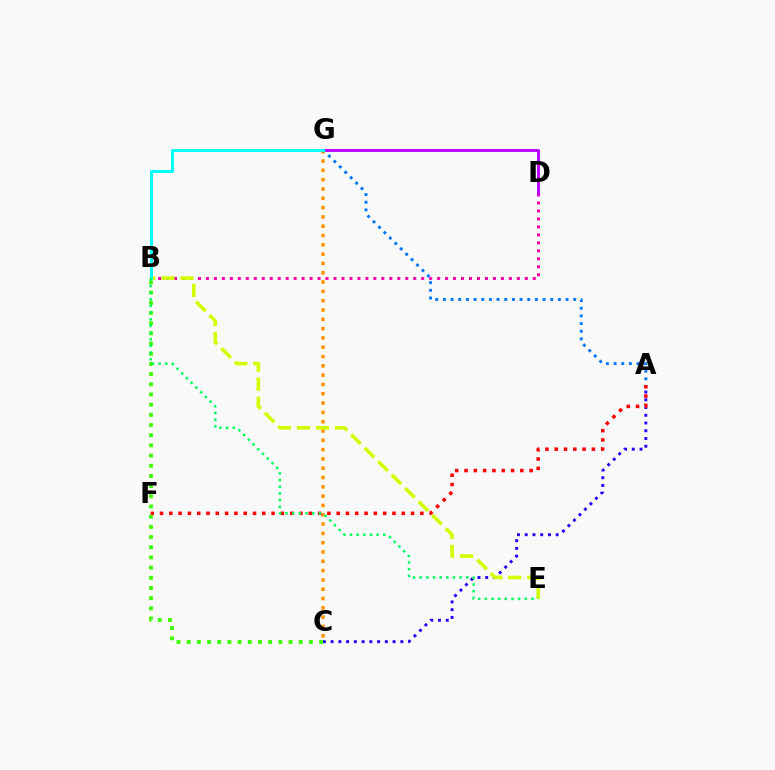{('A', 'C'): [{'color': '#2500ff', 'line_style': 'dotted', 'thickness': 2.1}], ('B', 'D'): [{'color': '#ff00ac', 'line_style': 'dotted', 'thickness': 2.17}], ('C', 'G'): [{'color': '#ff9400', 'line_style': 'dotted', 'thickness': 2.53}], ('D', 'G'): [{'color': '#b900ff', 'line_style': 'solid', 'thickness': 2.09}], ('B', 'E'): [{'color': '#d1ff00', 'line_style': 'dashed', 'thickness': 2.59}, {'color': '#00ff5c', 'line_style': 'dotted', 'thickness': 1.81}], ('A', 'F'): [{'color': '#ff0000', 'line_style': 'dotted', 'thickness': 2.53}], ('A', 'G'): [{'color': '#0074ff', 'line_style': 'dotted', 'thickness': 2.08}], ('B', 'G'): [{'color': '#00fff6', 'line_style': 'solid', 'thickness': 2.15}], ('B', 'C'): [{'color': '#3dff00', 'line_style': 'dotted', 'thickness': 2.77}]}